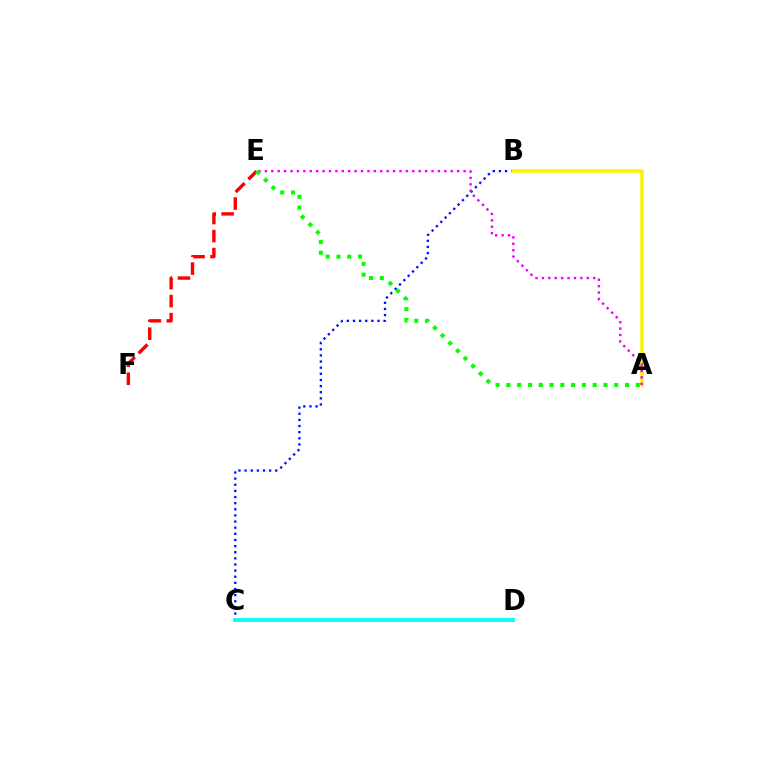{('B', 'C'): [{'color': '#0010ff', 'line_style': 'dotted', 'thickness': 1.67}], ('E', 'F'): [{'color': '#ff0000', 'line_style': 'dashed', 'thickness': 2.44}], ('C', 'D'): [{'color': '#00fff6', 'line_style': 'solid', 'thickness': 2.68}], ('A', 'B'): [{'color': '#fcf500', 'line_style': 'solid', 'thickness': 2.52}], ('A', 'E'): [{'color': '#ee00ff', 'line_style': 'dotted', 'thickness': 1.74}, {'color': '#08ff00', 'line_style': 'dotted', 'thickness': 2.93}]}